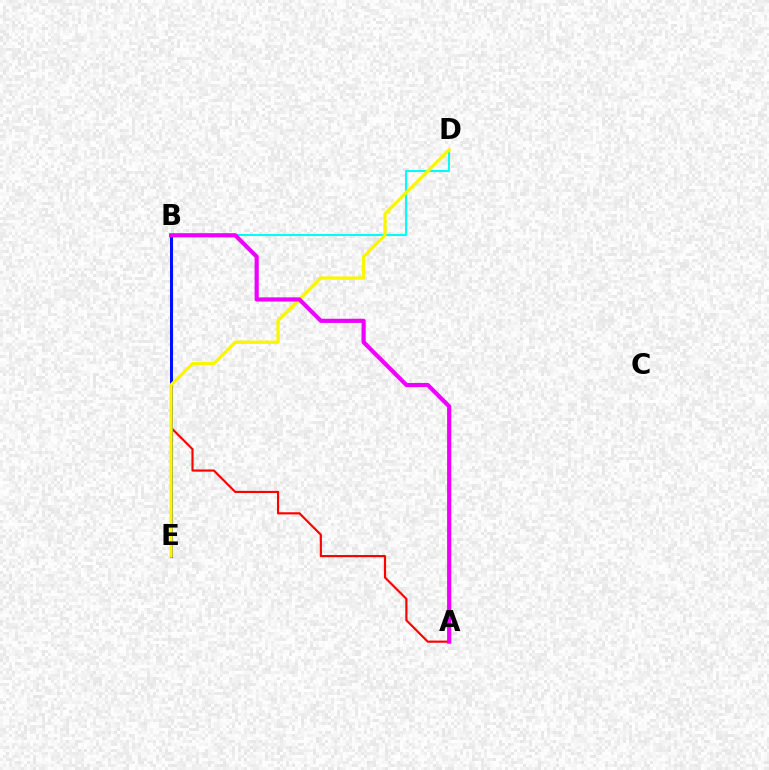{('B', 'D'): [{'color': '#00fff6', 'line_style': 'solid', 'thickness': 1.5}], ('A', 'B'): [{'color': '#ff0000', 'line_style': 'solid', 'thickness': 1.56}, {'color': '#ee00ff', 'line_style': 'solid', 'thickness': 2.99}], ('B', 'E'): [{'color': '#08ff00', 'line_style': 'dotted', 'thickness': 2.14}, {'color': '#0010ff', 'line_style': 'solid', 'thickness': 2.17}], ('D', 'E'): [{'color': '#fcf500', 'line_style': 'solid', 'thickness': 2.35}]}